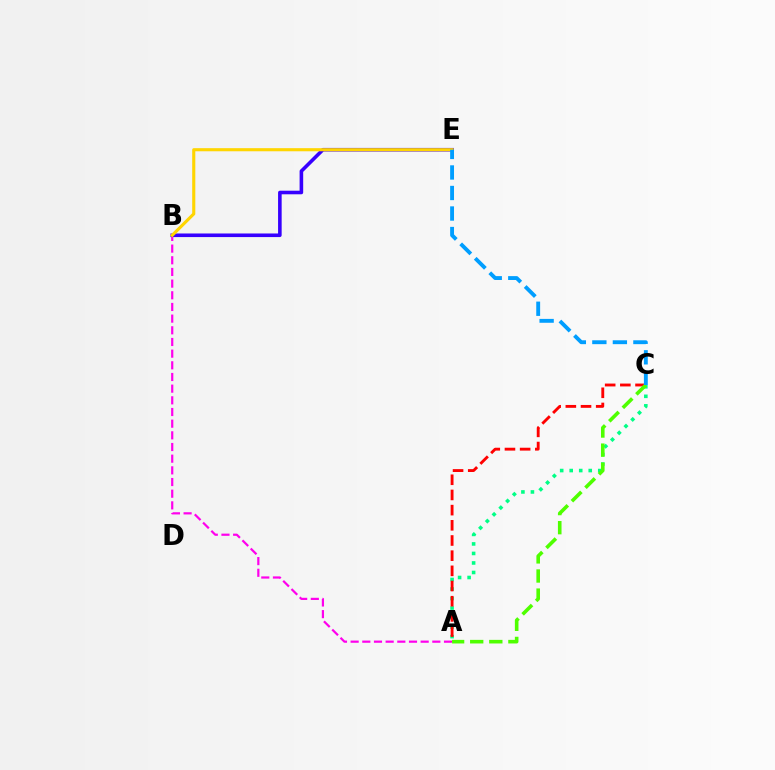{('A', 'C'): [{'color': '#00ff86', 'line_style': 'dotted', 'thickness': 2.59}, {'color': '#ff0000', 'line_style': 'dashed', 'thickness': 2.06}, {'color': '#4fff00', 'line_style': 'dashed', 'thickness': 2.59}], ('A', 'B'): [{'color': '#ff00ed', 'line_style': 'dashed', 'thickness': 1.59}], ('B', 'E'): [{'color': '#3700ff', 'line_style': 'solid', 'thickness': 2.59}, {'color': '#ffd500', 'line_style': 'solid', 'thickness': 2.24}], ('C', 'E'): [{'color': '#009eff', 'line_style': 'dashed', 'thickness': 2.79}]}